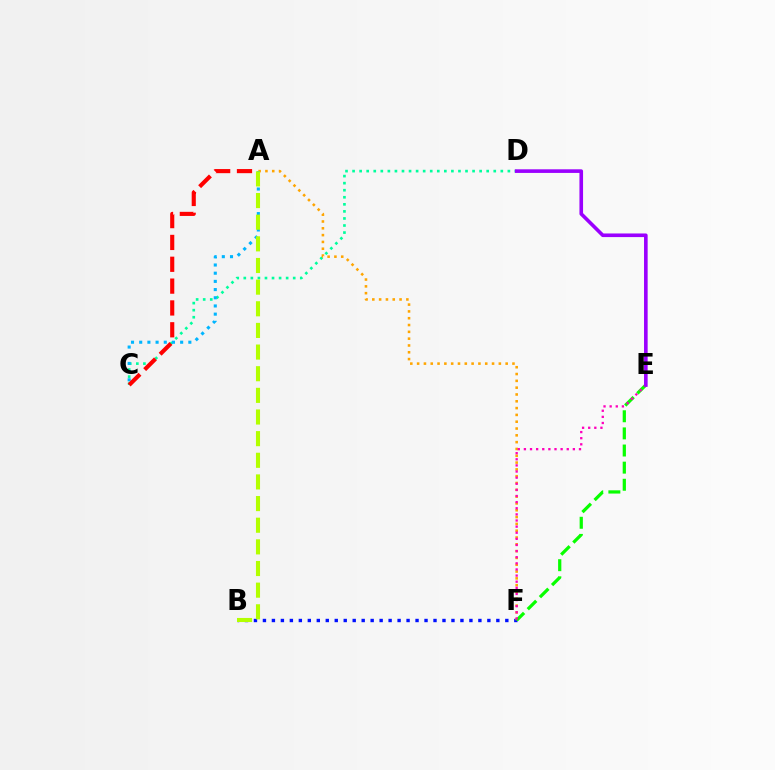{('C', 'D'): [{'color': '#00ff9d', 'line_style': 'dotted', 'thickness': 1.92}], ('B', 'F'): [{'color': '#0010ff', 'line_style': 'dotted', 'thickness': 2.44}], ('A', 'F'): [{'color': '#ffa500', 'line_style': 'dotted', 'thickness': 1.85}], ('A', 'C'): [{'color': '#00b5ff', 'line_style': 'dotted', 'thickness': 2.22}, {'color': '#ff0000', 'line_style': 'dashed', 'thickness': 2.97}], ('E', 'F'): [{'color': '#08ff00', 'line_style': 'dashed', 'thickness': 2.33}, {'color': '#ff00bd', 'line_style': 'dotted', 'thickness': 1.66}], ('D', 'E'): [{'color': '#9b00ff', 'line_style': 'solid', 'thickness': 2.61}], ('A', 'B'): [{'color': '#b3ff00', 'line_style': 'dashed', 'thickness': 2.94}]}